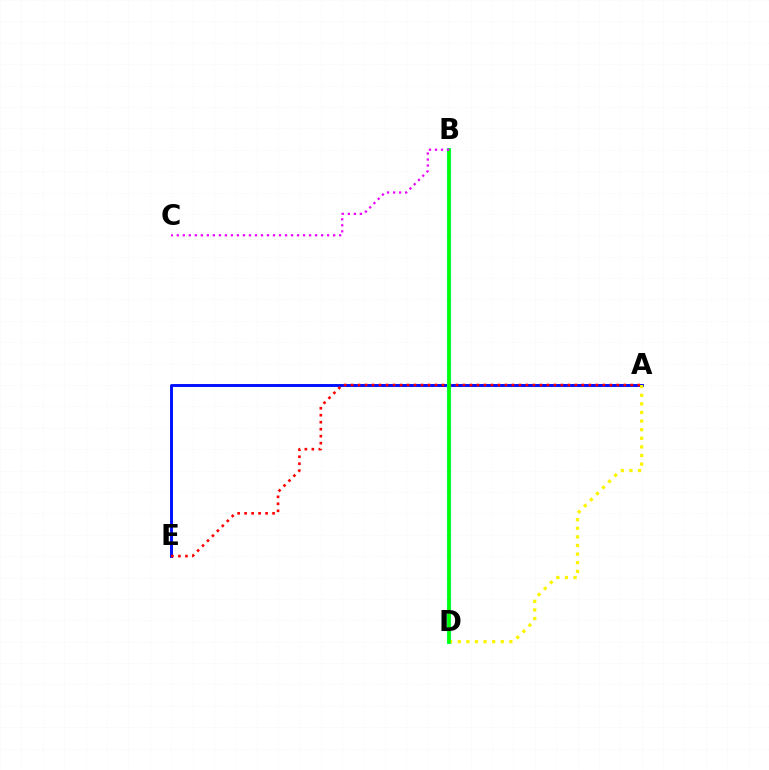{('A', 'E'): [{'color': '#0010ff', 'line_style': 'solid', 'thickness': 2.1}, {'color': '#ff0000', 'line_style': 'dotted', 'thickness': 1.9}], ('B', 'D'): [{'color': '#00fff6', 'line_style': 'solid', 'thickness': 2.99}, {'color': '#08ff00', 'line_style': 'solid', 'thickness': 2.58}], ('A', 'D'): [{'color': '#fcf500', 'line_style': 'dotted', 'thickness': 2.34}], ('B', 'C'): [{'color': '#ee00ff', 'line_style': 'dotted', 'thickness': 1.63}]}